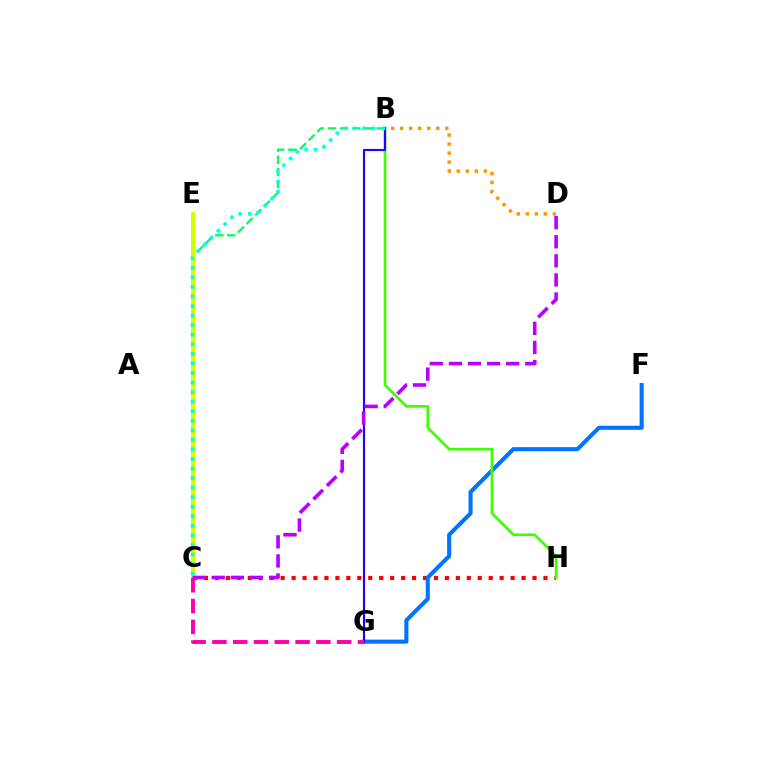{('C', 'H'): [{'color': '#ff0000', 'line_style': 'dotted', 'thickness': 2.97}], ('F', 'G'): [{'color': '#0074ff', 'line_style': 'solid', 'thickness': 2.94}], ('B', 'C'): [{'color': '#00ff5c', 'line_style': 'dashed', 'thickness': 1.65}, {'color': '#00fff6', 'line_style': 'dotted', 'thickness': 2.6}], ('C', 'E'): [{'color': '#d1ff00', 'line_style': 'solid', 'thickness': 2.85}], ('B', 'H'): [{'color': '#3dff00', 'line_style': 'solid', 'thickness': 1.91}], ('B', 'G'): [{'color': '#2500ff', 'line_style': 'solid', 'thickness': 1.55}], ('C', 'G'): [{'color': '#ff00ac', 'line_style': 'dashed', 'thickness': 2.82}], ('B', 'D'): [{'color': '#ff9400', 'line_style': 'dotted', 'thickness': 2.45}], ('C', 'D'): [{'color': '#b900ff', 'line_style': 'dashed', 'thickness': 2.59}]}